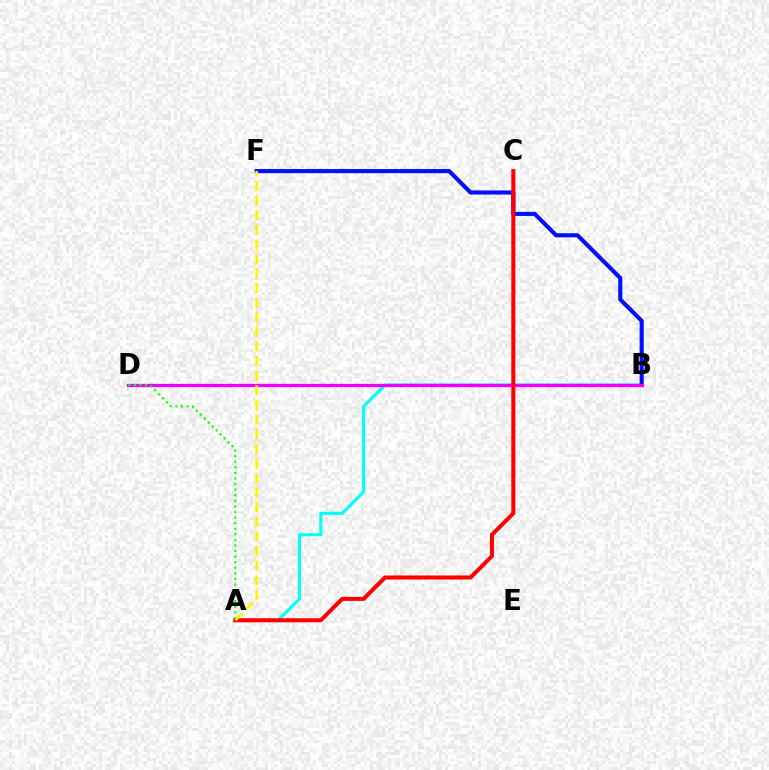{('A', 'B'): [{'color': '#00fff6', 'line_style': 'solid', 'thickness': 2.24}], ('B', 'F'): [{'color': '#0010ff', 'line_style': 'solid', 'thickness': 2.97}], ('B', 'D'): [{'color': '#ee00ff', 'line_style': 'solid', 'thickness': 2.38}], ('A', 'D'): [{'color': '#08ff00', 'line_style': 'dotted', 'thickness': 1.52}], ('A', 'C'): [{'color': '#ff0000', 'line_style': 'solid', 'thickness': 2.91}], ('A', 'F'): [{'color': '#fcf500', 'line_style': 'dashed', 'thickness': 1.98}]}